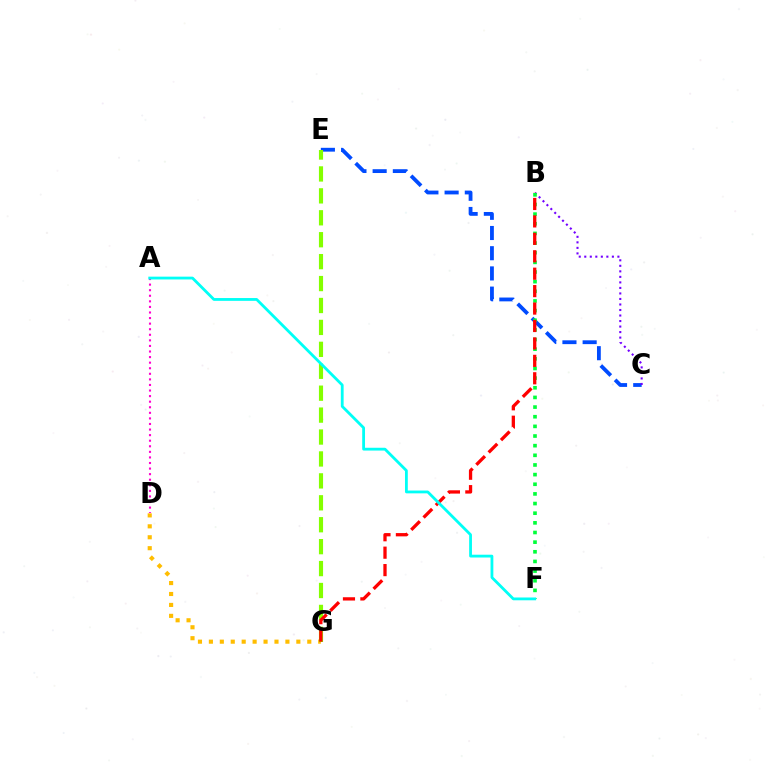{('A', 'D'): [{'color': '#ff00cf', 'line_style': 'dotted', 'thickness': 1.51}], ('D', 'G'): [{'color': '#ffbd00', 'line_style': 'dotted', 'thickness': 2.97}], ('C', 'E'): [{'color': '#004bff', 'line_style': 'dashed', 'thickness': 2.75}], ('B', 'C'): [{'color': '#7200ff', 'line_style': 'dotted', 'thickness': 1.5}], ('B', 'F'): [{'color': '#00ff39', 'line_style': 'dotted', 'thickness': 2.62}], ('E', 'G'): [{'color': '#84ff00', 'line_style': 'dashed', 'thickness': 2.98}], ('B', 'G'): [{'color': '#ff0000', 'line_style': 'dashed', 'thickness': 2.37}], ('A', 'F'): [{'color': '#00fff6', 'line_style': 'solid', 'thickness': 2.02}]}